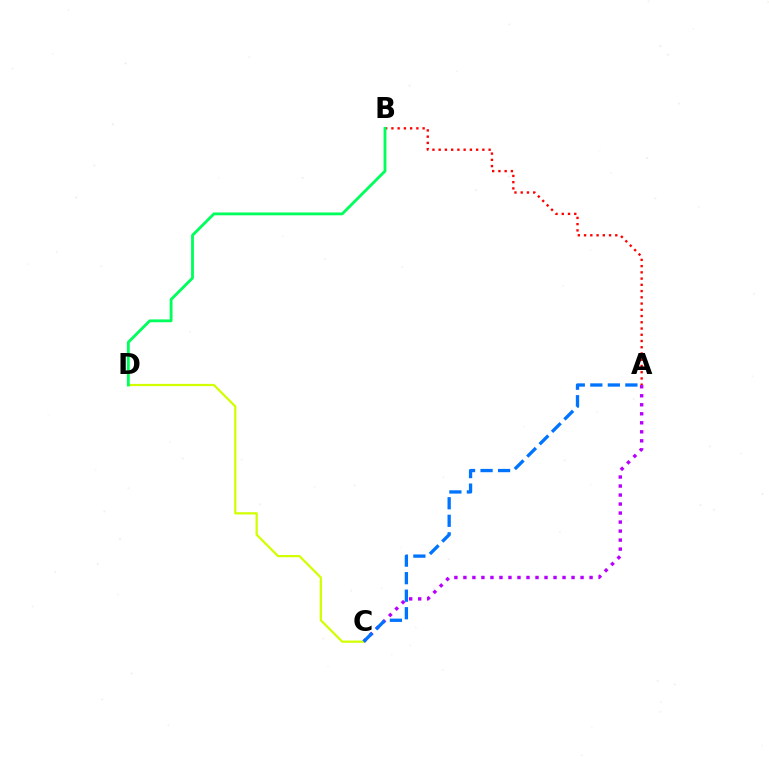{('A', 'B'): [{'color': '#ff0000', 'line_style': 'dotted', 'thickness': 1.7}], ('A', 'C'): [{'color': '#b900ff', 'line_style': 'dotted', 'thickness': 2.45}, {'color': '#0074ff', 'line_style': 'dashed', 'thickness': 2.38}], ('C', 'D'): [{'color': '#d1ff00', 'line_style': 'solid', 'thickness': 1.61}], ('B', 'D'): [{'color': '#00ff5c', 'line_style': 'solid', 'thickness': 2.04}]}